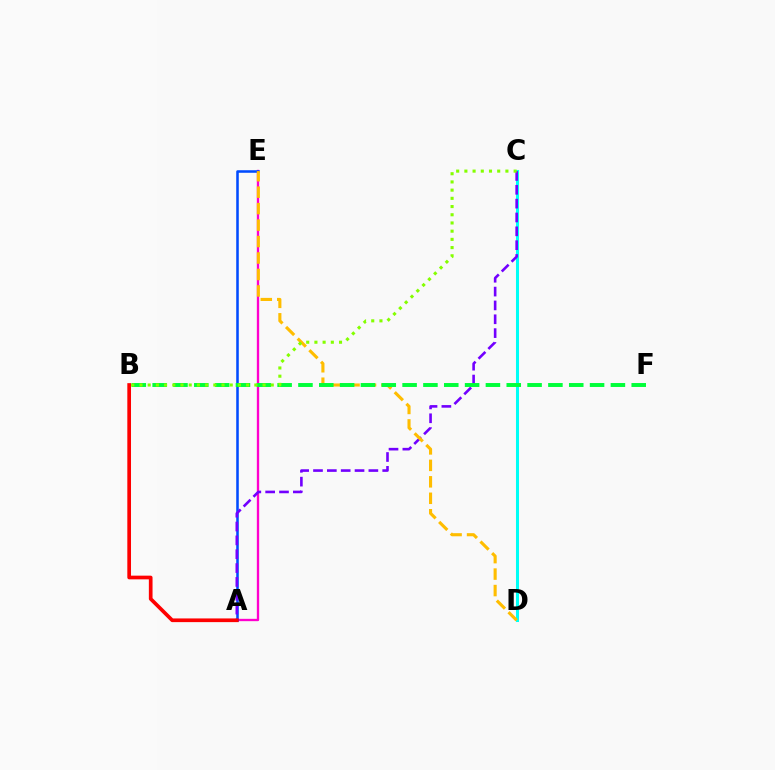{('A', 'E'): [{'color': '#ff00cf', 'line_style': 'solid', 'thickness': 1.69}, {'color': '#004bff', 'line_style': 'solid', 'thickness': 1.84}], ('C', 'D'): [{'color': '#00fff6', 'line_style': 'solid', 'thickness': 2.19}], ('A', 'C'): [{'color': '#7200ff', 'line_style': 'dashed', 'thickness': 1.88}], ('A', 'B'): [{'color': '#ff0000', 'line_style': 'solid', 'thickness': 2.65}], ('D', 'E'): [{'color': '#ffbd00', 'line_style': 'dashed', 'thickness': 2.24}], ('B', 'F'): [{'color': '#00ff39', 'line_style': 'dashed', 'thickness': 2.83}], ('B', 'C'): [{'color': '#84ff00', 'line_style': 'dotted', 'thickness': 2.23}]}